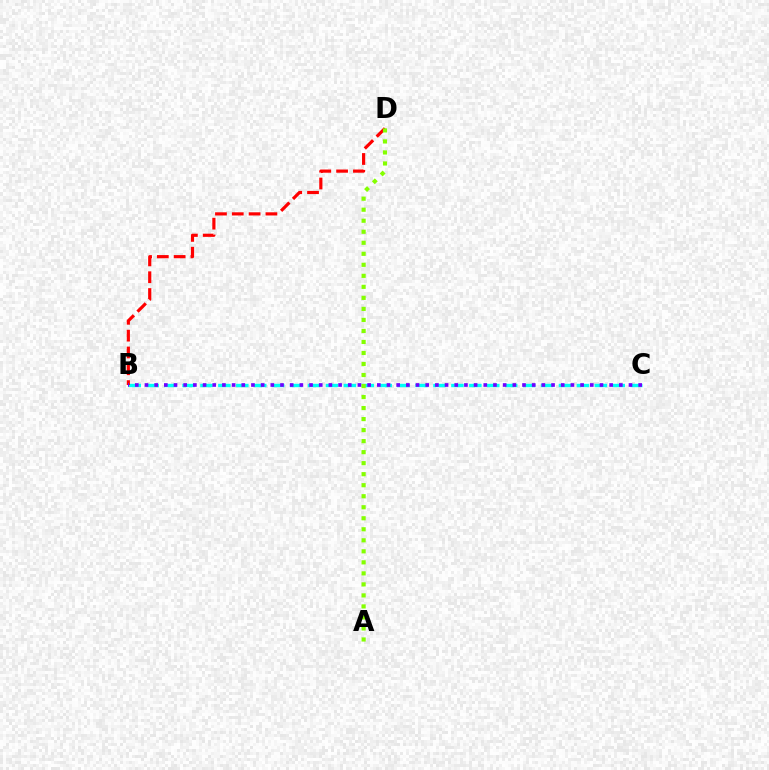{('B', 'C'): [{'color': '#00fff6', 'line_style': 'dashed', 'thickness': 2.44}, {'color': '#7200ff', 'line_style': 'dotted', 'thickness': 2.63}], ('B', 'D'): [{'color': '#ff0000', 'line_style': 'dashed', 'thickness': 2.29}], ('A', 'D'): [{'color': '#84ff00', 'line_style': 'dotted', 'thickness': 2.99}]}